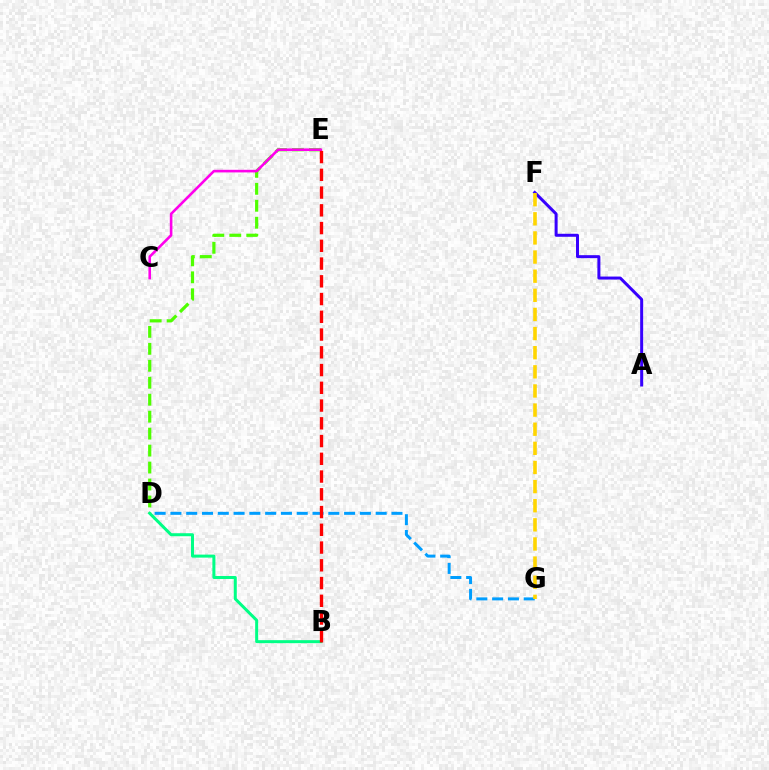{('D', 'G'): [{'color': '#009eff', 'line_style': 'dashed', 'thickness': 2.15}], ('D', 'E'): [{'color': '#4fff00', 'line_style': 'dashed', 'thickness': 2.3}], ('C', 'E'): [{'color': '#ff00ed', 'line_style': 'solid', 'thickness': 1.88}], ('B', 'D'): [{'color': '#00ff86', 'line_style': 'solid', 'thickness': 2.17}], ('A', 'F'): [{'color': '#3700ff', 'line_style': 'solid', 'thickness': 2.16}], ('B', 'E'): [{'color': '#ff0000', 'line_style': 'dashed', 'thickness': 2.41}], ('F', 'G'): [{'color': '#ffd500', 'line_style': 'dashed', 'thickness': 2.6}]}